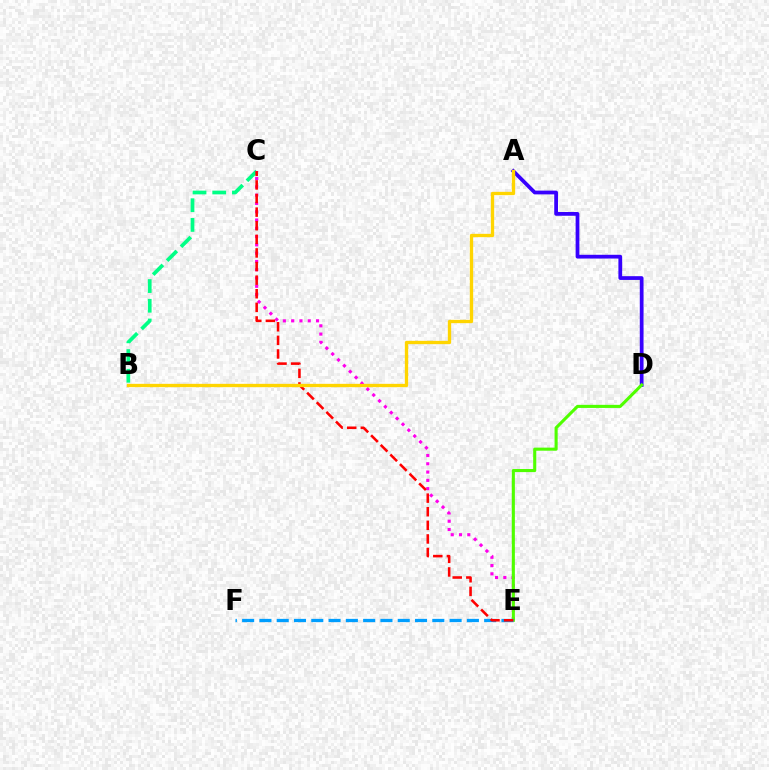{('A', 'D'): [{'color': '#3700ff', 'line_style': 'solid', 'thickness': 2.7}], ('B', 'C'): [{'color': '#00ff86', 'line_style': 'dashed', 'thickness': 2.68}], ('C', 'E'): [{'color': '#ff00ed', 'line_style': 'dotted', 'thickness': 2.25}, {'color': '#ff0000', 'line_style': 'dashed', 'thickness': 1.85}], ('D', 'E'): [{'color': '#4fff00', 'line_style': 'solid', 'thickness': 2.22}], ('E', 'F'): [{'color': '#009eff', 'line_style': 'dashed', 'thickness': 2.35}], ('A', 'B'): [{'color': '#ffd500', 'line_style': 'solid', 'thickness': 2.39}]}